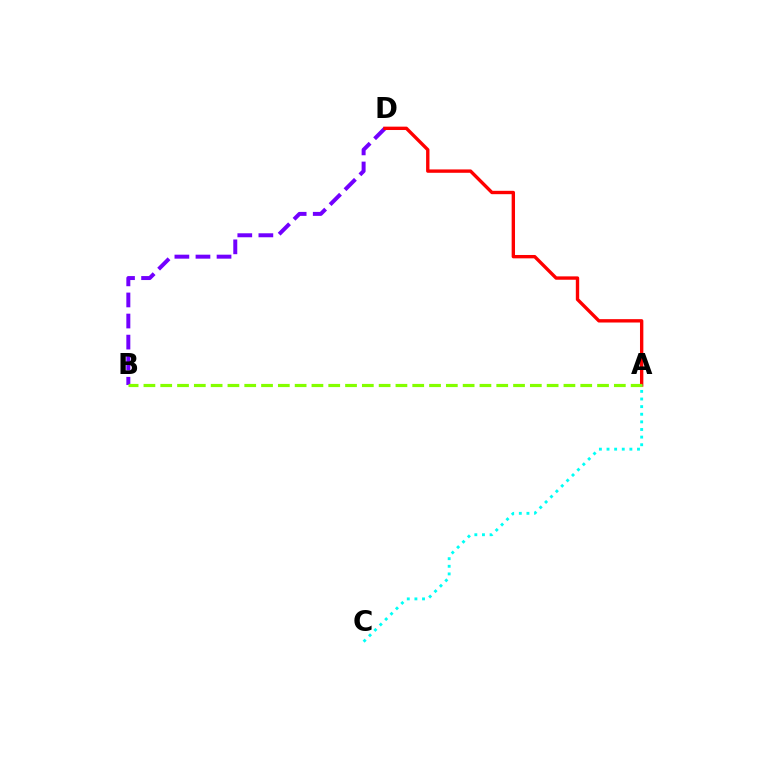{('B', 'D'): [{'color': '#7200ff', 'line_style': 'dashed', 'thickness': 2.86}], ('A', 'D'): [{'color': '#ff0000', 'line_style': 'solid', 'thickness': 2.42}], ('A', 'B'): [{'color': '#84ff00', 'line_style': 'dashed', 'thickness': 2.28}], ('A', 'C'): [{'color': '#00fff6', 'line_style': 'dotted', 'thickness': 2.07}]}